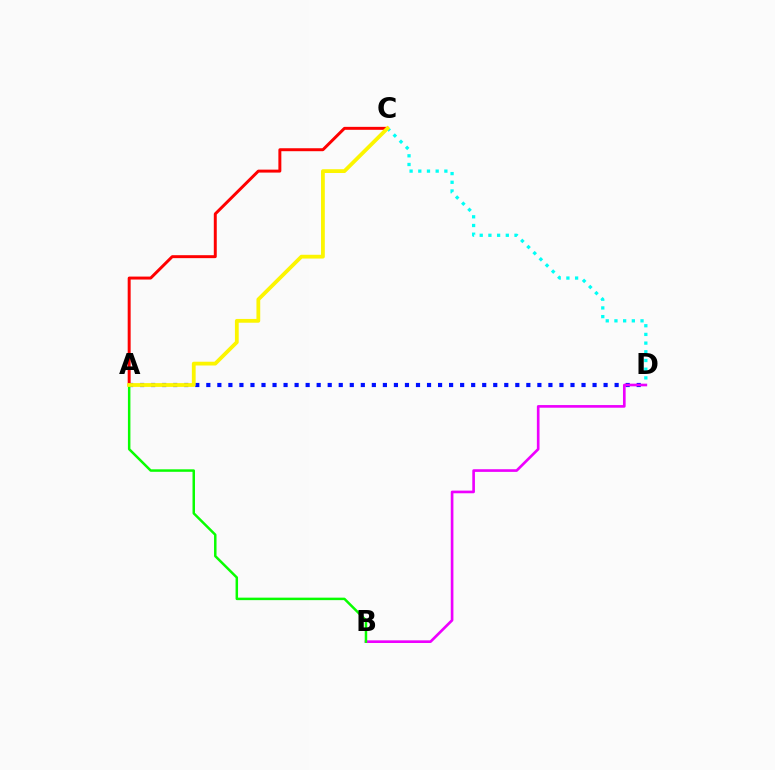{('A', 'D'): [{'color': '#0010ff', 'line_style': 'dotted', 'thickness': 3.0}], ('A', 'C'): [{'color': '#ff0000', 'line_style': 'solid', 'thickness': 2.13}, {'color': '#fcf500', 'line_style': 'solid', 'thickness': 2.73}], ('B', 'D'): [{'color': '#ee00ff', 'line_style': 'solid', 'thickness': 1.91}], ('C', 'D'): [{'color': '#00fff6', 'line_style': 'dotted', 'thickness': 2.36}], ('A', 'B'): [{'color': '#08ff00', 'line_style': 'solid', 'thickness': 1.79}]}